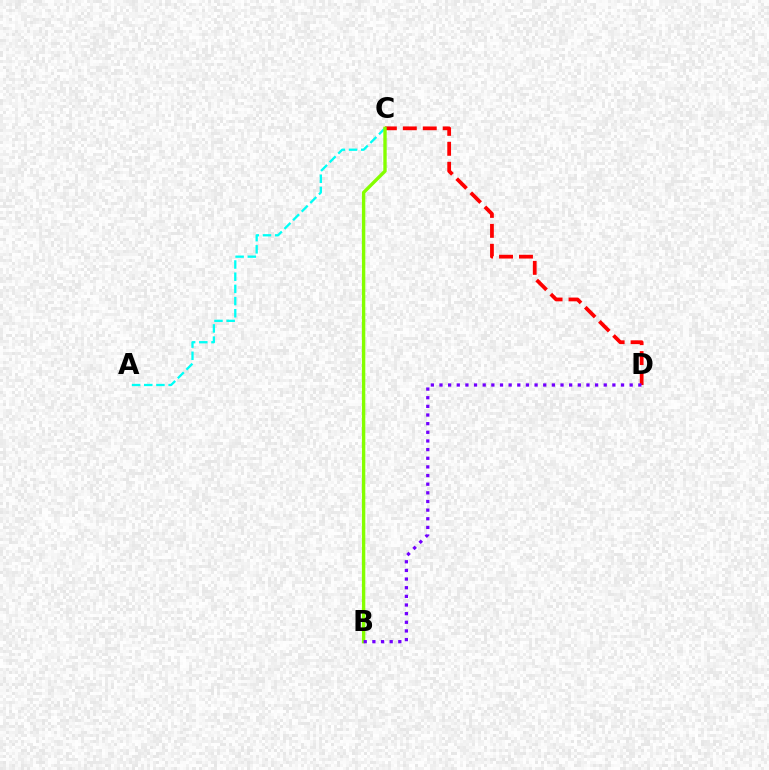{('A', 'C'): [{'color': '#00fff6', 'line_style': 'dashed', 'thickness': 1.66}], ('C', 'D'): [{'color': '#ff0000', 'line_style': 'dashed', 'thickness': 2.71}], ('B', 'C'): [{'color': '#84ff00', 'line_style': 'solid', 'thickness': 2.43}], ('B', 'D'): [{'color': '#7200ff', 'line_style': 'dotted', 'thickness': 2.35}]}